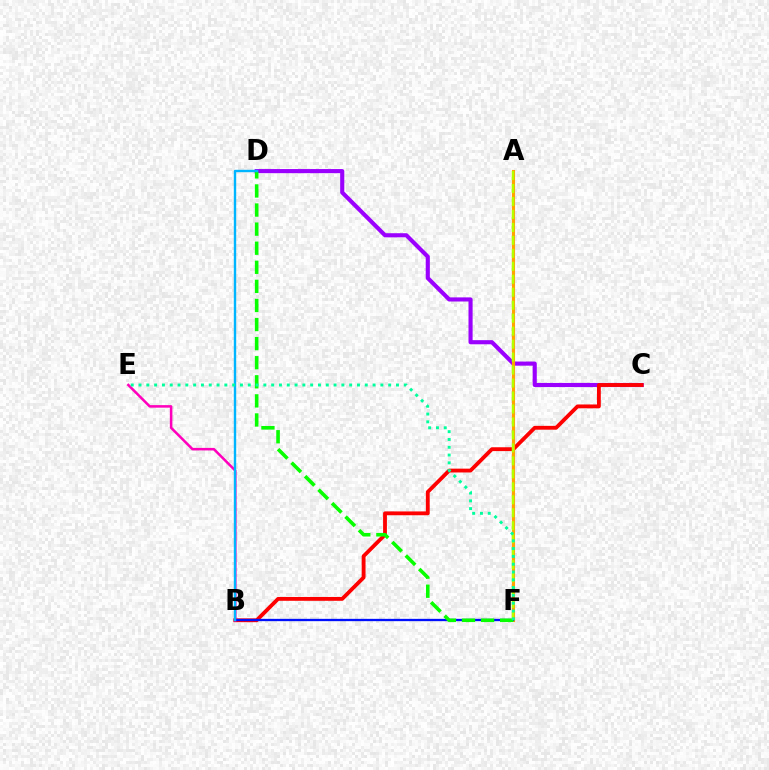{('C', 'D'): [{'color': '#9b00ff', 'line_style': 'solid', 'thickness': 2.96}], ('B', 'C'): [{'color': '#ff0000', 'line_style': 'solid', 'thickness': 2.76}], ('A', 'F'): [{'color': '#ffa500', 'line_style': 'solid', 'thickness': 2.24}, {'color': '#b3ff00', 'line_style': 'dashed', 'thickness': 1.76}], ('B', 'E'): [{'color': '#ff00bd', 'line_style': 'solid', 'thickness': 1.83}], ('B', 'F'): [{'color': '#0010ff', 'line_style': 'solid', 'thickness': 1.67}], ('D', 'F'): [{'color': '#08ff00', 'line_style': 'dashed', 'thickness': 2.59}], ('B', 'D'): [{'color': '#00b5ff', 'line_style': 'solid', 'thickness': 1.73}], ('E', 'F'): [{'color': '#00ff9d', 'line_style': 'dotted', 'thickness': 2.12}]}